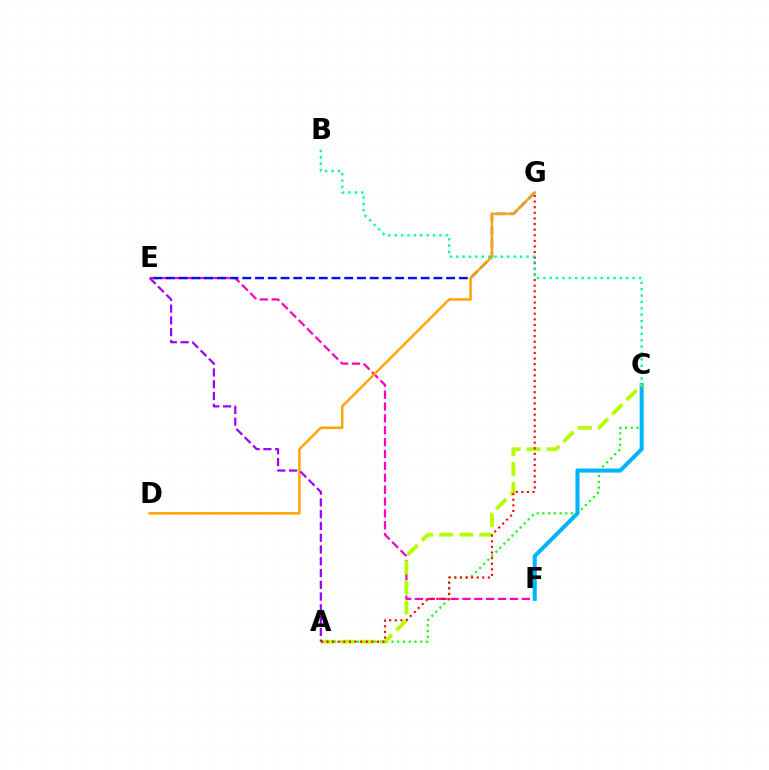{('E', 'F'): [{'color': '#ff00bd', 'line_style': 'dashed', 'thickness': 1.61}], ('A', 'C'): [{'color': '#08ff00', 'line_style': 'dotted', 'thickness': 1.56}, {'color': '#b3ff00', 'line_style': 'dashed', 'thickness': 2.72}], ('C', 'F'): [{'color': '#00b5ff', 'line_style': 'solid', 'thickness': 2.92}], ('E', 'G'): [{'color': '#0010ff', 'line_style': 'dashed', 'thickness': 1.73}], ('A', 'G'): [{'color': '#ff0000', 'line_style': 'dotted', 'thickness': 1.52}], ('D', 'G'): [{'color': '#ffa500', 'line_style': 'solid', 'thickness': 1.79}], ('B', 'C'): [{'color': '#00ff9d', 'line_style': 'dotted', 'thickness': 1.73}], ('A', 'E'): [{'color': '#9b00ff', 'line_style': 'dashed', 'thickness': 1.6}]}